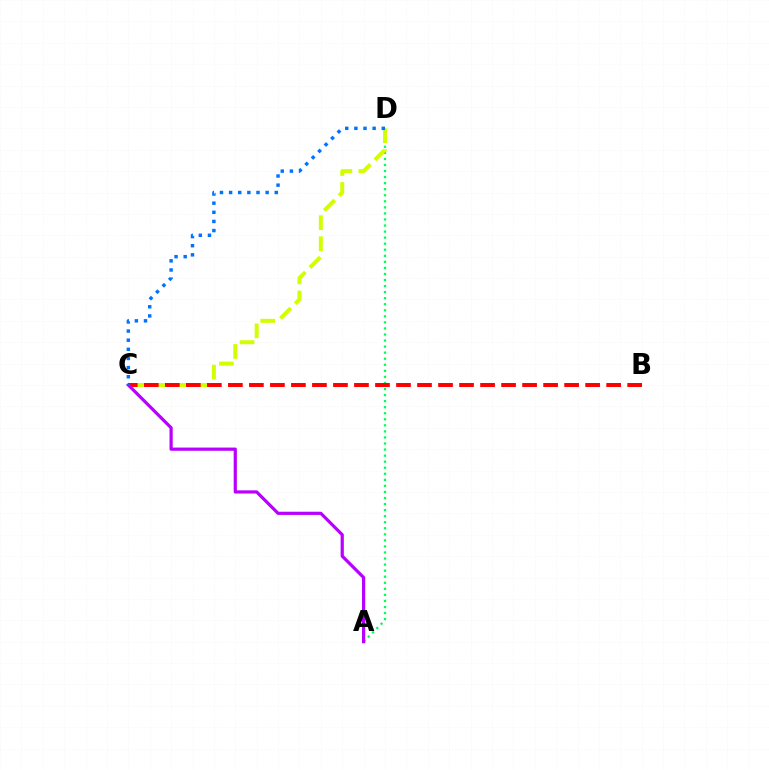{('A', 'D'): [{'color': '#00ff5c', 'line_style': 'dotted', 'thickness': 1.65}], ('C', 'D'): [{'color': '#d1ff00', 'line_style': 'dashed', 'thickness': 2.86}, {'color': '#0074ff', 'line_style': 'dotted', 'thickness': 2.48}], ('B', 'C'): [{'color': '#ff0000', 'line_style': 'dashed', 'thickness': 2.85}], ('A', 'C'): [{'color': '#b900ff', 'line_style': 'solid', 'thickness': 2.3}]}